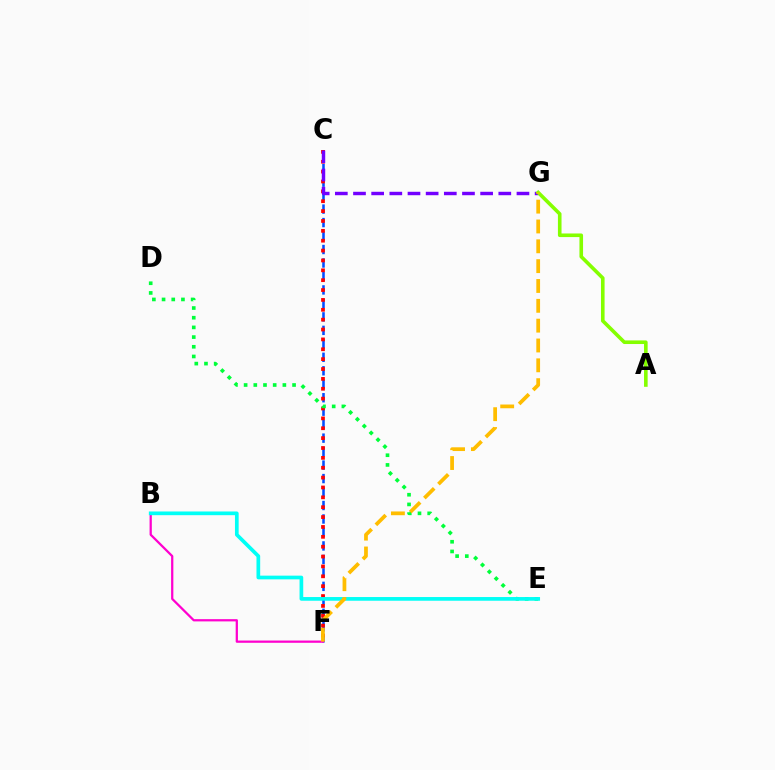{('C', 'F'): [{'color': '#004bff', 'line_style': 'dashed', 'thickness': 1.83}, {'color': '#ff0000', 'line_style': 'dotted', 'thickness': 2.68}], ('C', 'G'): [{'color': '#7200ff', 'line_style': 'dashed', 'thickness': 2.47}], ('A', 'G'): [{'color': '#84ff00', 'line_style': 'solid', 'thickness': 2.6}], ('D', 'E'): [{'color': '#00ff39', 'line_style': 'dotted', 'thickness': 2.63}], ('B', 'F'): [{'color': '#ff00cf', 'line_style': 'solid', 'thickness': 1.62}], ('B', 'E'): [{'color': '#00fff6', 'line_style': 'solid', 'thickness': 2.66}], ('F', 'G'): [{'color': '#ffbd00', 'line_style': 'dashed', 'thickness': 2.69}]}